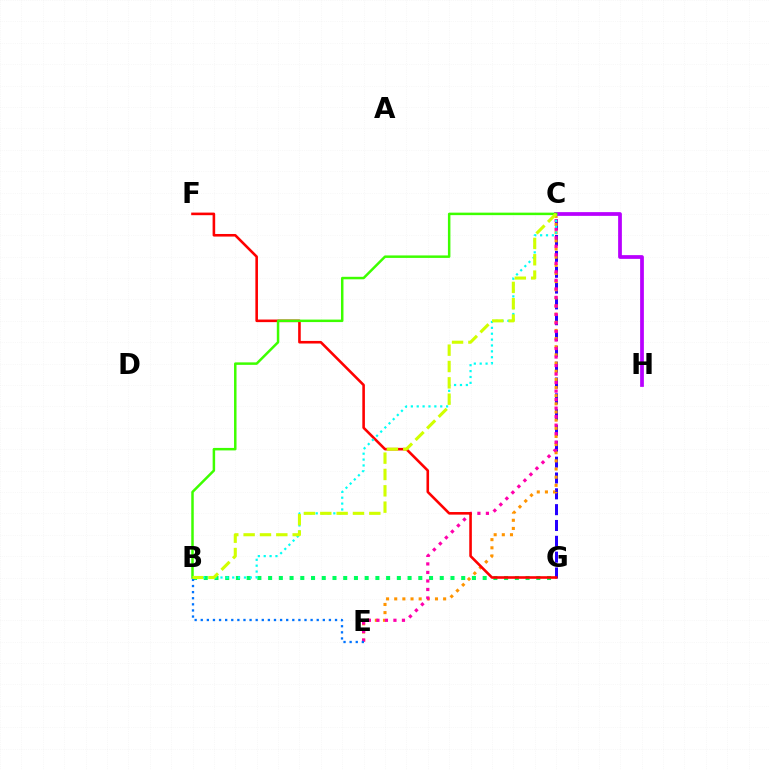{('C', 'G'): [{'color': '#2500ff', 'line_style': 'dashed', 'thickness': 2.15}], ('C', 'E'): [{'color': '#ff9400', 'line_style': 'dotted', 'thickness': 2.21}, {'color': '#ff00ac', 'line_style': 'dotted', 'thickness': 2.31}], ('B', 'G'): [{'color': '#00ff5c', 'line_style': 'dotted', 'thickness': 2.91}], ('F', 'G'): [{'color': '#ff0000', 'line_style': 'solid', 'thickness': 1.87}], ('C', 'H'): [{'color': '#b900ff', 'line_style': 'solid', 'thickness': 2.69}], ('B', 'C'): [{'color': '#00fff6', 'line_style': 'dotted', 'thickness': 1.6}, {'color': '#3dff00', 'line_style': 'solid', 'thickness': 1.79}, {'color': '#d1ff00', 'line_style': 'dashed', 'thickness': 2.22}], ('B', 'E'): [{'color': '#0074ff', 'line_style': 'dotted', 'thickness': 1.66}]}